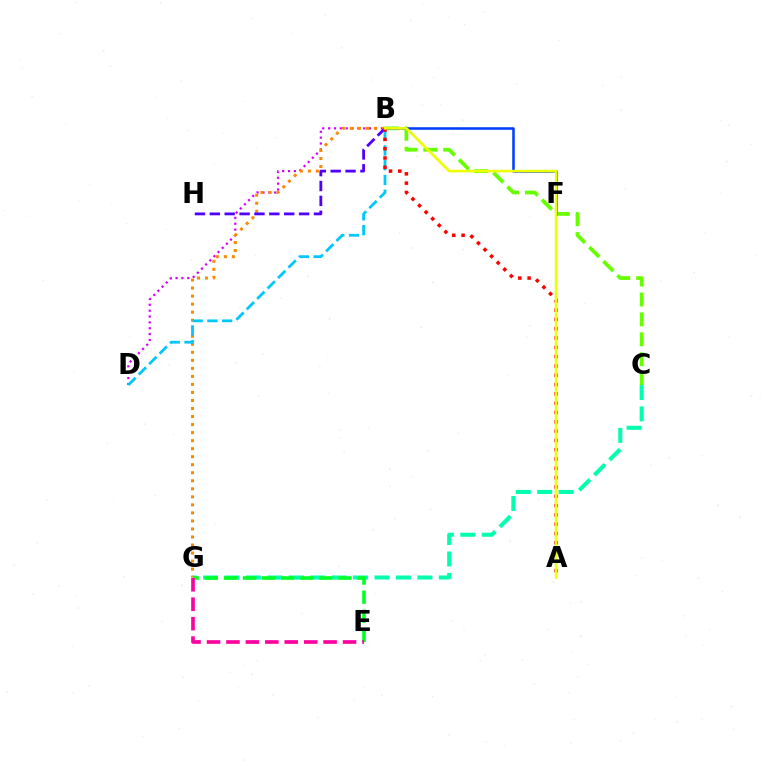{('B', 'C'): [{'color': '#66ff00', 'line_style': 'dashed', 'thickness': 2.7}], ('B', 'D'): [{'color': '#d600ff', 'line_style': 'dotted', 'thickness': 1.59}, {'color': '#00c7ff', 'line_style': 'dashed', 'thickness': 2.0}], ('C', 'G'): [{'color': '#00ffaf', 'line_style': 'dashed', 'thickness': 2.91}], ('B', 'G'): [{'color': '#ff8800', 'line_style': 'dotted', 'thickness': 2.18}], ('B', 'H'): [{'color': '#4f00ff', 'line_style': 'dashed', 'thickness': 2.02}], ('B', 'F'): [{'color': '#003fff', 'line_style': 'solid', 'thickness': 1.84}], ('E', 'G'): [{'color': '#00ff27', 'line_style': 'dashed', 'thickness': 2.59}, {'color': '#ff00a0', 'line_style': 'dashed', 'thickness': 2.64}], ('A', 'B'): [{'color': '#ff0000', 'line_style': 'dotted', 'thickness': 2.53}, {'color': '#eeff00', 'line_style': 'solid', 'thickness': 1.88}]}